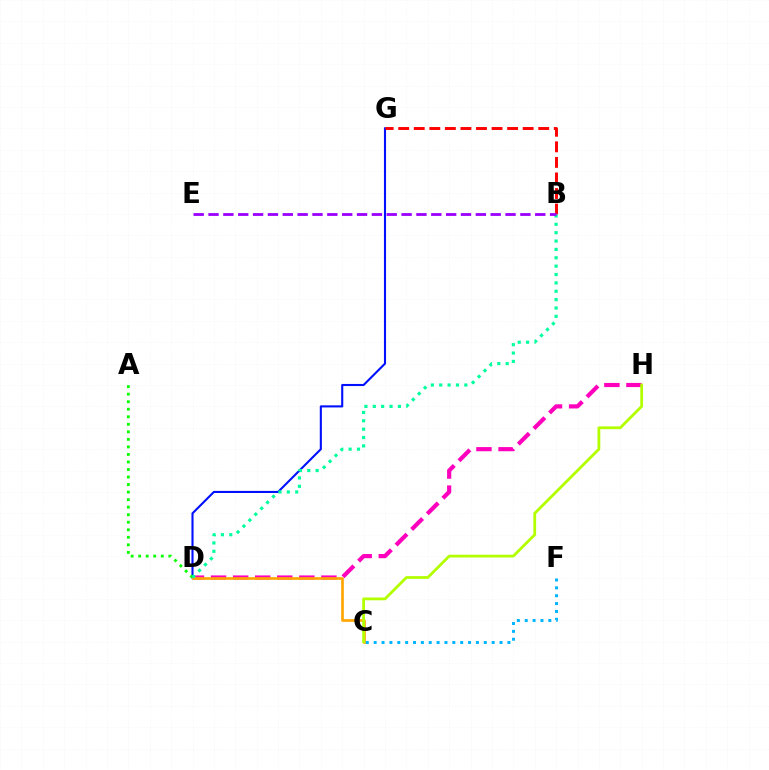{('D', 'G'): [{'color': '#0010ff', 'line_style': 'solid', 'thickness': 1.51}], ('D', 'H'): [{'color': '#ff00bd', 'line_style': 'dashed', 'thickness': 3.0}], ('C', 'D'): [{'color': '#ffa500', 'line_style': 'solid', 'thickness': 1.91}], ('C', 'H'): [{'color': '#b3ff00', 'line_style': 'solid', 'thickness': 2.01}], ('C', 'F'): [{'color': '#00b5ff', 'line_style': 'dotted', 'thickness': 2.14}], ('B', 'G'): [{'color': '#ff0000', 'line_style': 'dashed', 'thickness': 2.11}], ('A', 'D'): [{'color': '#08ff00', 'line_style': 'dotted', 'thickness': 2.05}], ('B', 'D'): [{'color': '#00ff9d', 'line_style': 'dotted', 'thickness': 2.27}], ('B', 'E'): [{'color': '#9b00ff', 'line_style': 'dashed', 'thickness': 2.02}]}